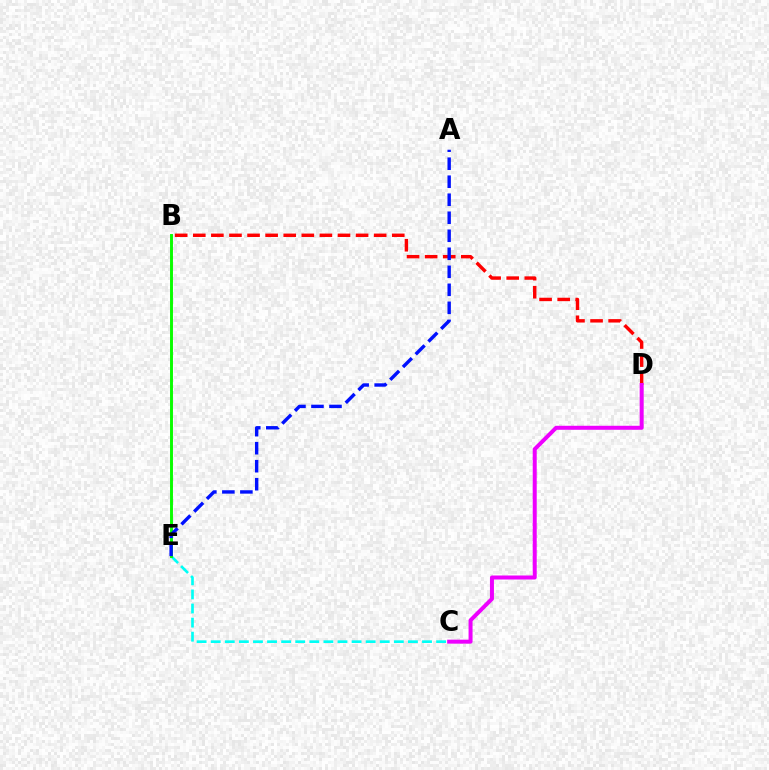{('B', 'D'): [{'color': '#ff0000', 'line_style': 'dashed', 'thickness': 2.46}], ('C', 'D'): [{'color': '#ee00ff', 'line_style': 'solid', 'thickness': 2.88}], ('C', 'E'): [{'color': '#00fff6', 'line_style': 'dashed', 'thickness': 1.91}], ('B', 'E'): [{'color': '#fcf500', 'line_style': 'dotted', 'thickness': 2.07}, {'color': '#08ff00', 'line_style': 'solid', 'thickness': 2.1}], ('A', 'E'): [{'color': '#0010ff', 'line_style': 'dashed', 'thickness': 2.45}]}